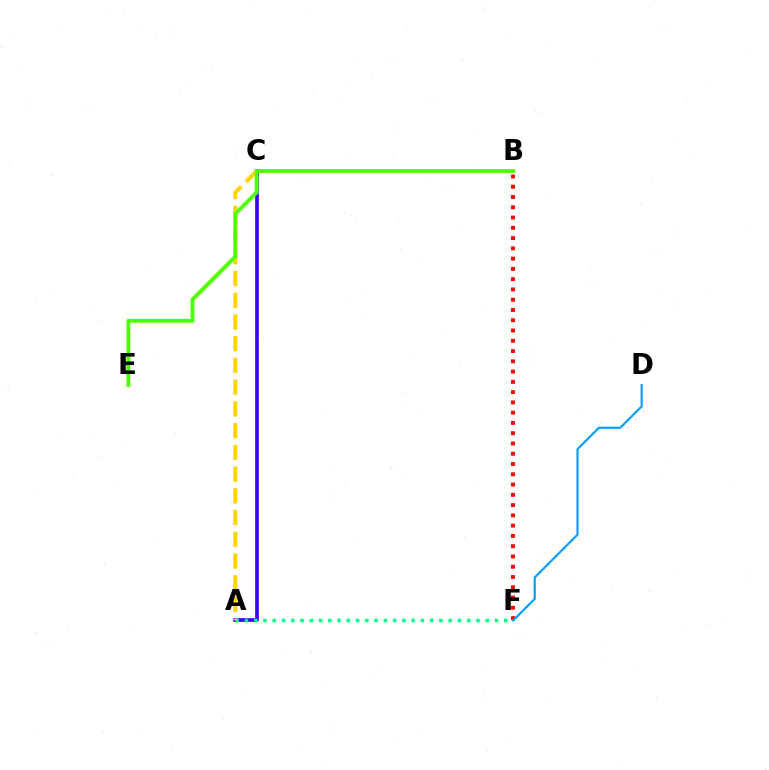{('A', 'C'): [{'color': '#3700ff', 'line_style': 'solid', 'thickness': 2.67}, {'color': '#ffd500', 'line_style': 'dashed', 'thickness': 2.95}], ('B', 'C'): [{'color': '#ff00ed', 'line_style': 'solid', 'thickness': 1.73}], ('A', 'F'): [{'color': '#00ff86', 'line_style': 'dotted', 'thickness': 2.52}], ('B', 'F'): [{'color': '#ff0000', 'line_style': 'dotted', 'thickness': 2.79}], ('D', 'F'): [{'color': '#009eff', 'line_style': 'solid', 'thickness': 1.54}], ('B', 'E'): [{'color': '#4fff00', 'line_style': 'solid', 'thickness': 2.78}]}